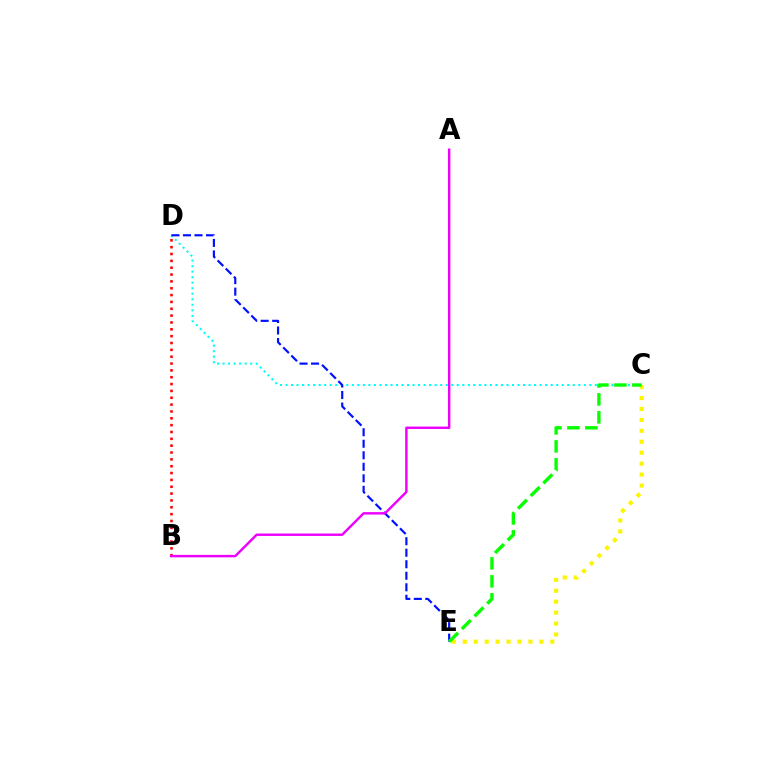{('C', 'D'): [{'color': '#00fff6', 'line_style': 'dotted', 'thickness': 1.5}], ('D', 'E'): [{'color': '#0010ff', 'line_style': 'dashed', 'thickness': 1.56}], ('C', 'E'): [{'color': '#fcf500', 'line_style': 'dotted', 'thickness': 2.97}, {'color': '#08ff00', 'line_style': 'dashed', 'thickness': 2.44}], ('B', 'D'): [{'color': '#ff0000', 'line_style': 'dotted', 'thickness': 1.86}], ('A', 'B'): [{'color': '#ee00ff', 'line_style': 'solid', 'thickness': 1.75}]}